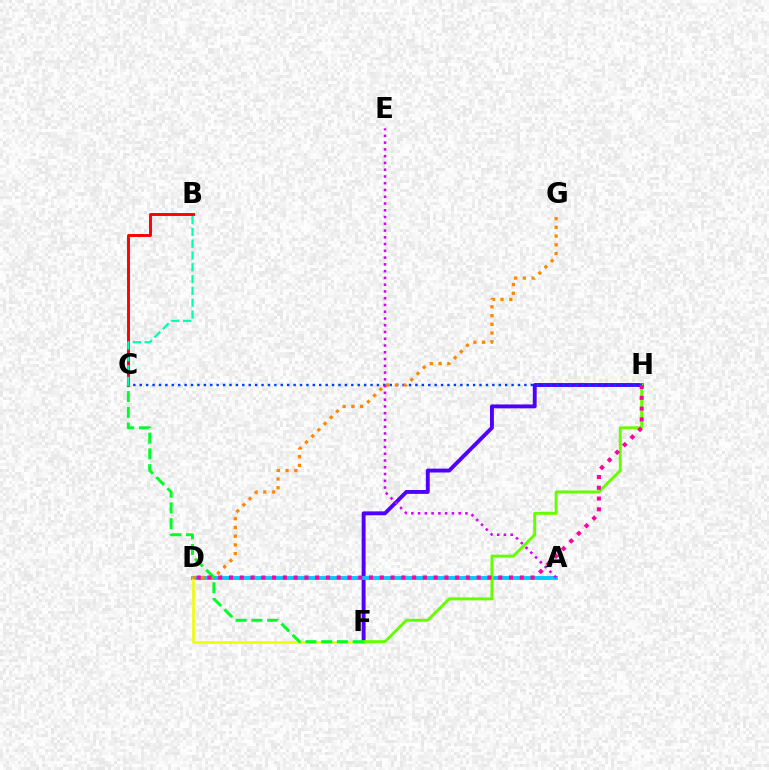{('B', 'C'): [{'color': '#ff0000', 'line_style': 'solid', 'thickness': 2.11}, {'color': '#00ffaf', 'line_style': 'dashed', 'thickness': 1.6}], ('F', 'H'): [{'color': '#4f00ff', 'line_style': 'solid', 'thickness': 2.8}, {'color': '#66ff00', 'line_style': 'solid', 'thickness': 2.13}], ('A', 'D'): [{'color': '#00c7ff', 'line_style': 'solid', 'thickness': 2.78}], ('D', 'F'): [{'color': '#eeff00', 'line_style': 'solid', 'thickness': 1.85}], ('C', 'H'): [{'color': '#003fff', 'line_style': 'dotted', 'thickness': 1.74}], ('D', 'G'): [{'color': '#ff8800', 'line_style': 'dotted', 'thickness': 2.37}], ('A', 'E'): [{'color': '#d600ff', 'line_style': 'dotted', 'thickness': 1.84}], ('C', 'F'): [{'color': '#00ff27', 'line_style': 'dashed', 'thickness': 2.14}], ('D', 'H'): [{'color': '#ff00a0', 'line_style': 'dotted', 'thickness': 2.93}]}